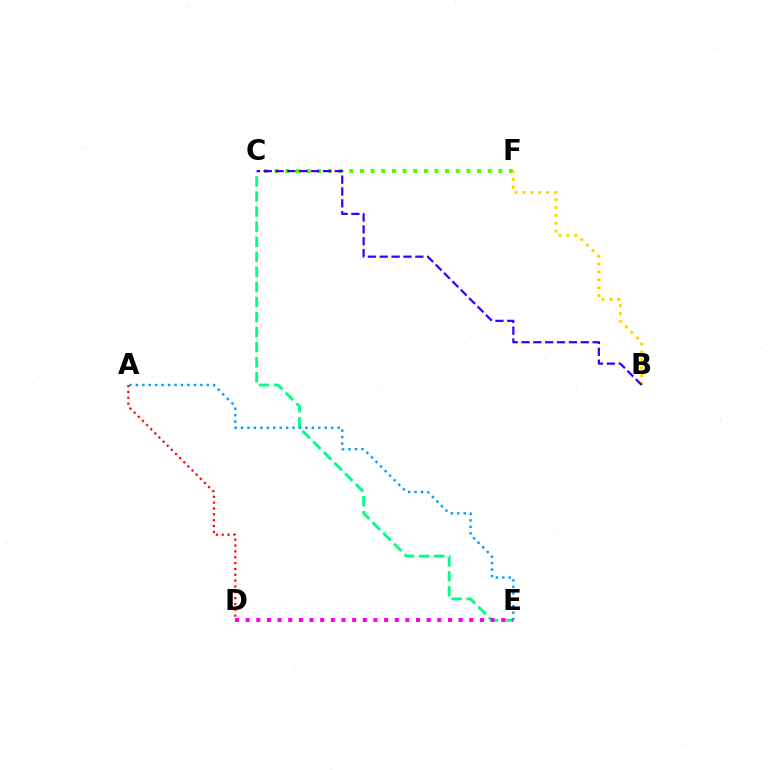{('C', 'E'): [{'color': '#00ff86', 'line_style': 'dashed', 'thickness': 2.05}], ('A', 'D'): [{'color': '#ff0000', 'line_style': 'dotted', 'thickness': 1.59}], ('D', 'E'): [{'color': '#ff00ed', 'line_style': 'dotted', 'thickness': 2.89}], ('C', 'F'): [{'color': '#4fff00', 'line_style': 'dotted', 'thickness': 2.89}], ('B', 'F'): [{'color': '#ffd500', 'line_style': 'dotted', 'thickness': 2.14}], ('A', 'E'): [{'color': '#009eff', 'line_style': 'dotted', 'thickness': 1.75}], ('B', 'C'): [{'color': '#3700ff', 'line_style': 'dashed', 'thickness': 1.61}]}